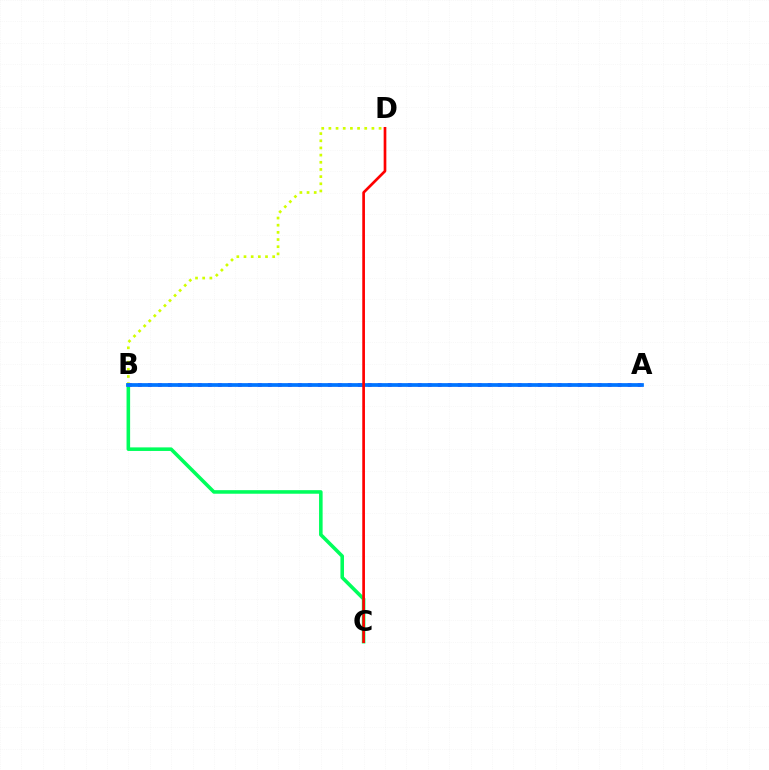{('B', 'D'): [{'color': '#d1ff00', 'line_style': 'dotted', 'thickness': 1.95}], ('B', 'C'): [{'color': '#00ff5c', 'line_style': 'solid', 'thickness': 2.57}], ('A', 'B'): [{'color': '#b900ff', 'line_style': 'dotted', 'thickness': 2.72}, {'color': '#0074ff', 'line_style': 'solid', 'thickness': 2.68}], ('C', 'D'): [{'color': '#ff0000', 'line_style': 'solid', 'thickness': 1.93}]}